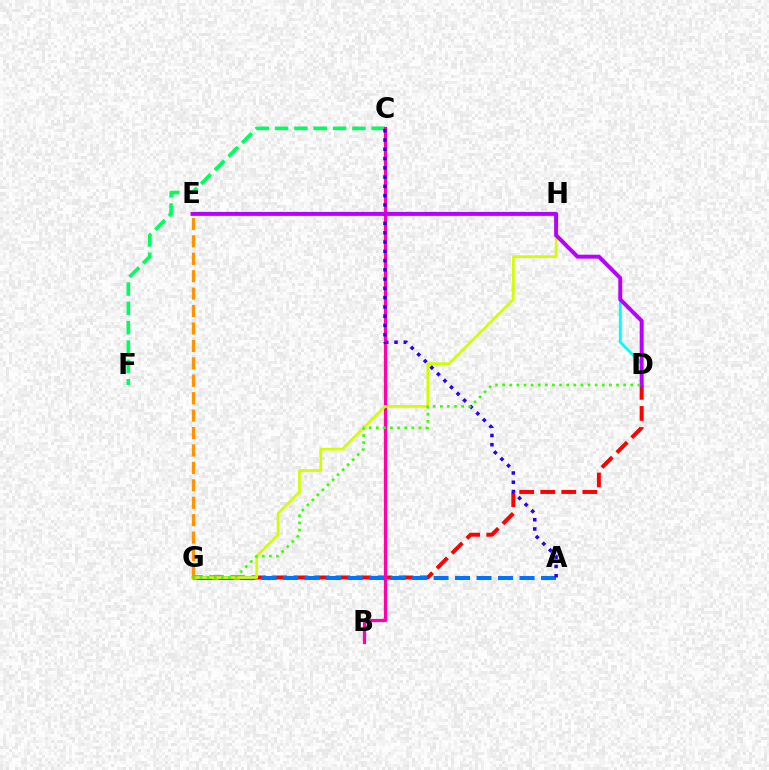{('C', 'F'): [{'color': '#00ff5c', 'line_style': 'dashed', 'thickness': 2.63}], ('D', 'E'): [{'color': '#00fff6', 'line_style': 'solid', 'thickness': 2.06}, {'color': '#b900ff', 'line_style': 'solid', 'thickness': 2.84}], ('D', 'G'): [{'color': '#ff0000', 'line_style': 'dashed', 'thickness': 2.86}, {'color': '#3dff00', 'line_style': 'dotted', 'thickness': 1.93}], ('A', 'G'): [{'color': '#0074ff', 'line_style': 'dashed', 'thickness': 2.92}], ('B', 'C'): [{'color': '#ff00ac', 'line_style': 'solid', 'thickness': 2.34}], ('G', 'H'): [{'color': '#d1ff00', 'line_style': 'solid', 'thickness': 1.95}], ('E', 'G'): [{'color': '#ff9400', 'line_style': 'dashed', 'thickness': 2.37}], ('A', 'C'): [{'color': '#2500ff', 'line_style': 'dotted', 'thickness': 2.52}]}